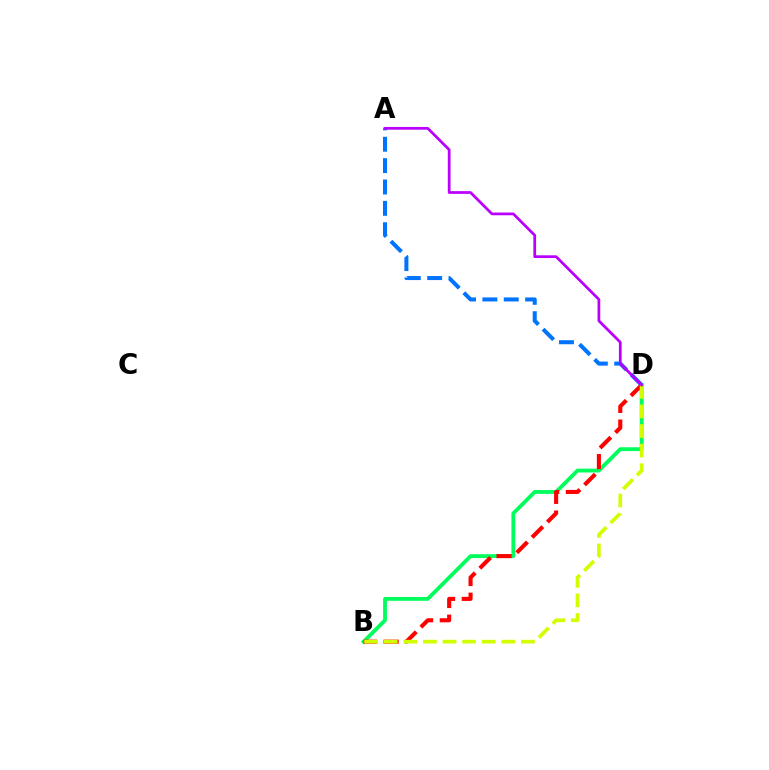{('B', 'D'): [{'color': '#00ff5c', 'line_style': 'solid', 'thickness': 2.76}, {'color': '#ff0000', 'line_style': 'dashed', 'thickness': 2.95}, {'color': '#d1ff00', 'line_style': 'dashed', 'thickness': 2.66}], ('A', 'D'): [{'color': '#0074ff', 'line_style': 'dashed', 'thickness': 2.9}, {'color': '#b900ff', 'line_style': 'solid', 'thickness': 1.97}]}